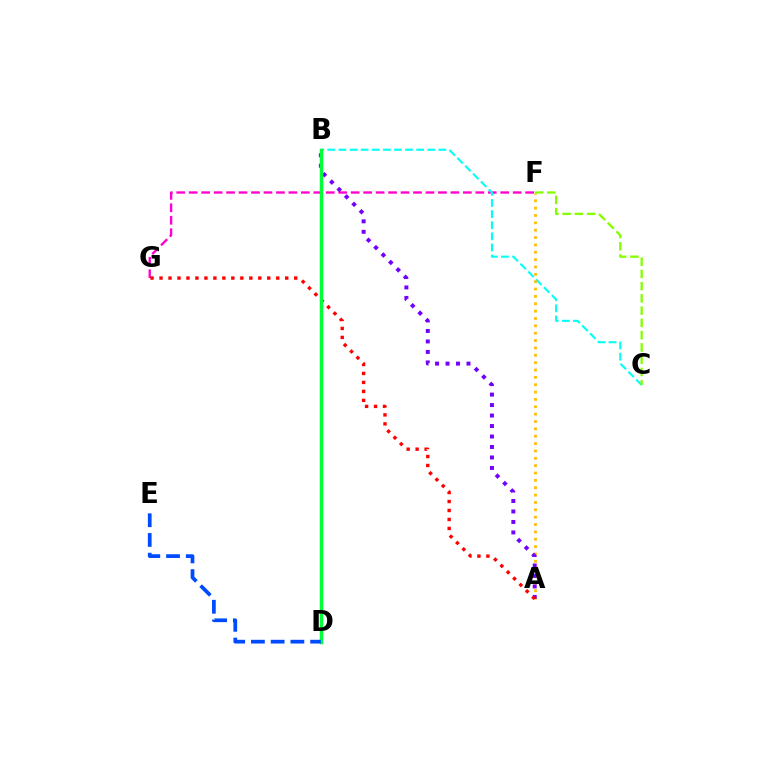{('F', 'G'): [{'color': '#ff00cf', 'line_style': 'dashed', 'thickness': 1.69}], ('B', 'C'): [{'color': '#00fff6', 'line_style': 'dashed', 'thickness': 1.51}], ('A', 'F'): [{'color': '#ffbd00', 'line_style': 'dotted', 'thickness': 2.0}], ('A', 'B'): [{'color': '#7200ff', 'line_style': 'dotted', 'thickness': 2.85}], ('C', 'F'): [{'color': '#84ff00', 'line_style': 'dashed', 'thickness': 1.66}], ('A', 'G'): [{'color': '#ff0000', 'line_style': 'dotted', 'thickness': 2.44}], ('B', 'D'): [{'color': '#00ff39', 'line_style': 'solid', 'thickness': 2.52}], ('D', 'E'): [{'color': '#004bff', 'line_style': 'dashed', 'thickness': 2.68}]}